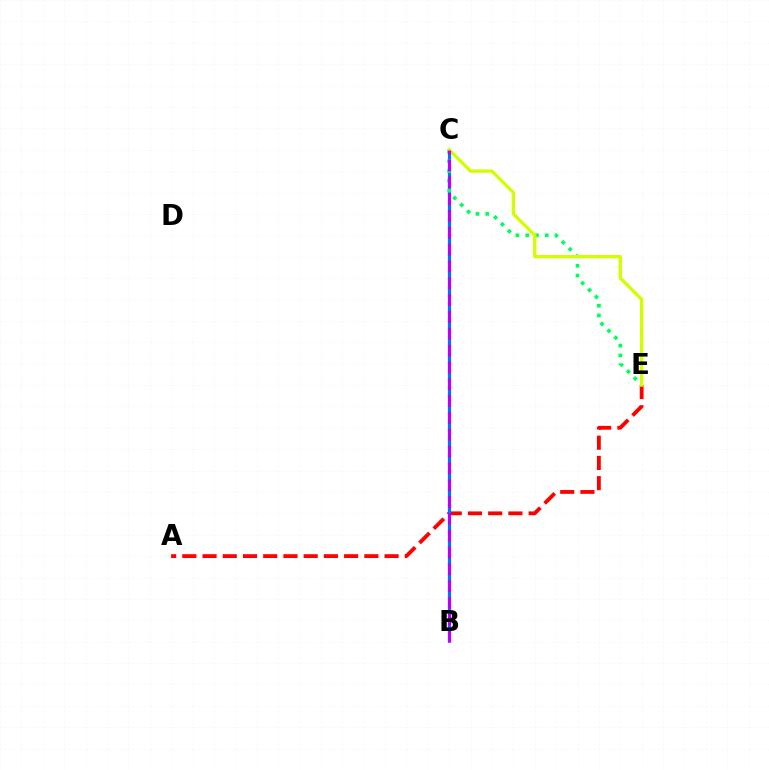{('A', 'E'): [{'color': '#ff0000', 'line_style': 'dashed', 'thickness': 2.75}], ('B', 'C'): [{'color': '#0074ff', 'line_style': 'dashed', 'thickness': 2.29}, {'color': '#b900ff', 'line_style': 'dashed', 'thickness': 2.29}], ('C', 'E'): [{'color': '#00ff5c', 'line_style': 'dotted', 'thickness': 2.65}, {'color': '#d1ff00', 'line_style': 'solid', 'thickness': 2.4}]}